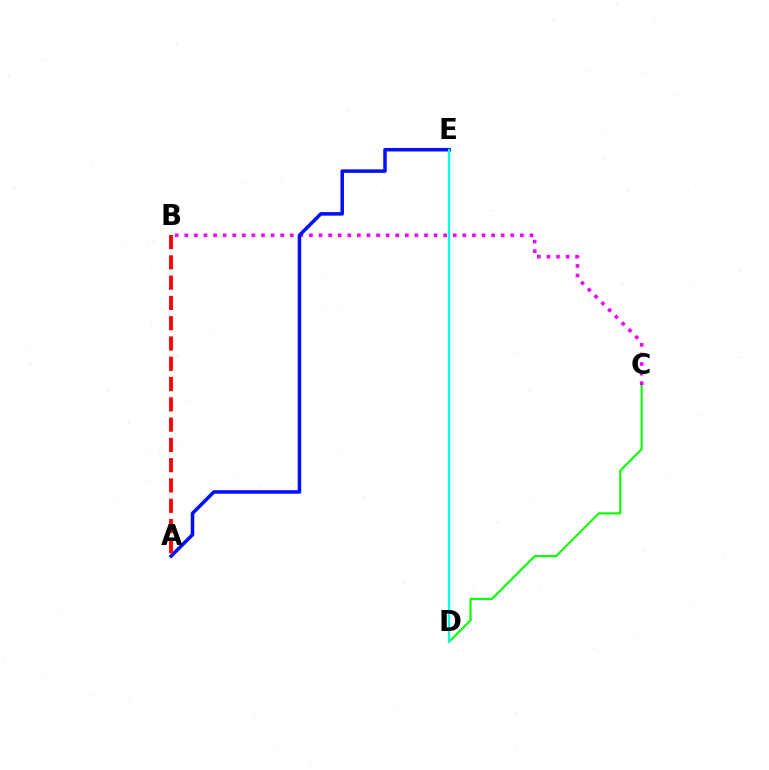{('C', 'D'): [{'color': '#08ff00', 'line_style': 'solid', 'thickness': 1.51}], ('D', 'E'): [{'color': '#fcf500', 'line_style': 'solid', 'thickness': 1.58}, {'color': '#00fff6', 'line_style': 'solid', 'thickness': 1.59}], ('B', 'C'): [{'color': '#ee00ff', 'line_style': 'dotted', 'thickness': 2.61}], ('A', 'E'): [{'color': '#0010ff', 'line_style': 'solid', 'thickness': 2.54}], ('A', 'B'): [{'color': '#ff0000', 'line_style': 'dashed', 'thickness': 2.76}]}